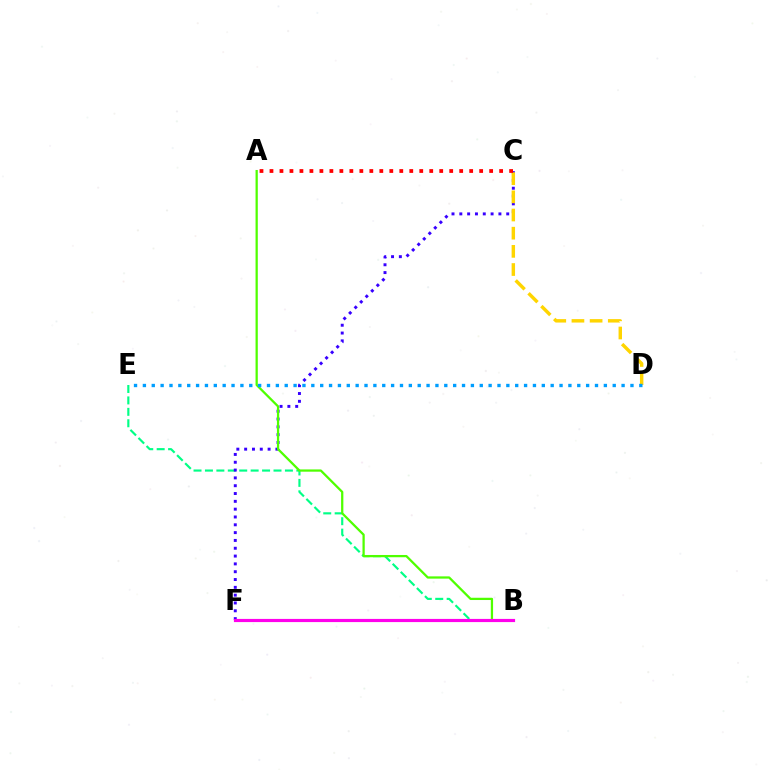{('B', 'E'): [{'color': '#00ff86', 'line_style': 'dashed', 'thickness': 1.55}], ('C', 'F'): [{'color': '#3700ff', 'line_style': 'dotted', 'thickness': 2.12}], ('A', 'B'): [{'color': '#4fff00', 'line_style': 'solid', 'thickness': 1.63}], ('C', 'D'): [{'color': '#ffd500', 'line_style': 'dashed', 'thickness': 2.47}], ('D', 'E'): [{'color': '#009eff', 'line_style': 'dotted', 'thickness': 2.41}], ('A', 'C'): [{'color': '#ff0000', 'line_style': 'dotted', 'thickness': 2.71}], ('B', 'F'): [{'color': '#ff00ed', 'line_style': 'solid', 'thickness': 2.29}]}